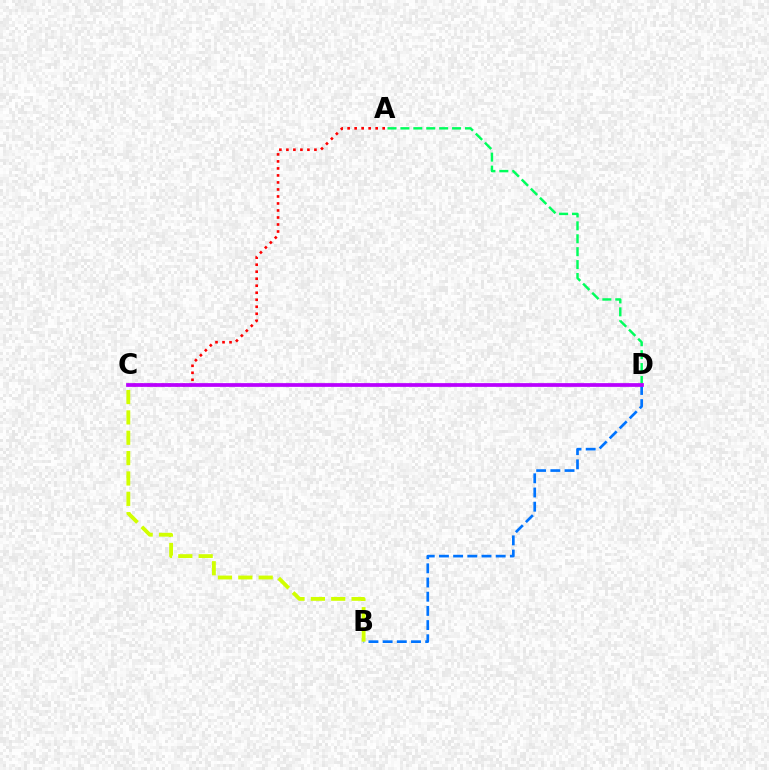{('A', 'C'): [{'color': '#ff0000', 'line_style': 'dotted', 'thickness': 1.9}], ('B', 'D'): [{'color': '#0074ff', 'line_style': 'dashed', 'thickness': 1.93}], ('A', 'D'): [{'color': '#00ff5c', 'line_style': 'dashed', 'thickness': 1.75}], ('C', 'D'): [{'color': '#b900ff', 'line_style': 'solid', 'thickness': 2.69}], ('B', 'C'): [{'color': '#d1ff00', 'line_style': 'dashed', 'thickness': 2.76}]}